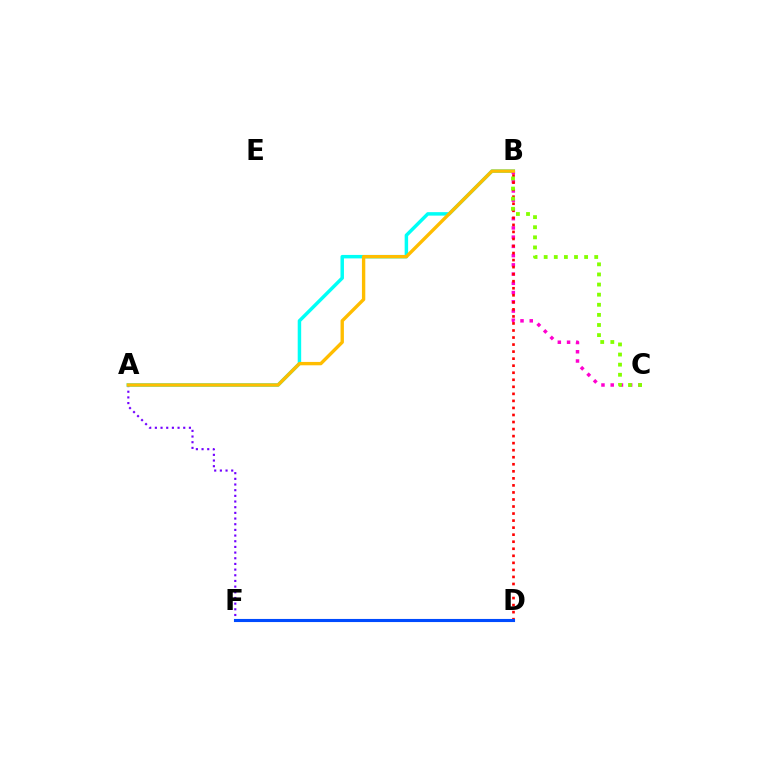{('D', 'F'): [{'color': '#00ff39', 'line_style': 'dashed', 'thickness': 2.11}, {'color': '#004bff', 'line_style': 'solid', 'thickness': 2.23}], ('A', 'F'): [{'color': '#7200ff', 'line_style': 'dotted', 'thickness': 1.54}], ('A', 'B'): [{'color': '#00fff6', 'line_style': 'solid', 'thickness': 2.5}, {'color': '#ffbd00', 'line_style': 'solid', 'thickness': 2.42}], ('B', 'C'): [{'color': '#ff00cf', 'line_style': 'dotted', 'thickness': 2.51}, {'color': '#84ff00', 'line_style': 'dotted', 'thickness': 2.75}], ('B', 'D'): [{'color': '#ff0000', 'line_style': 'dotted', 'thickness': 1.91}]}